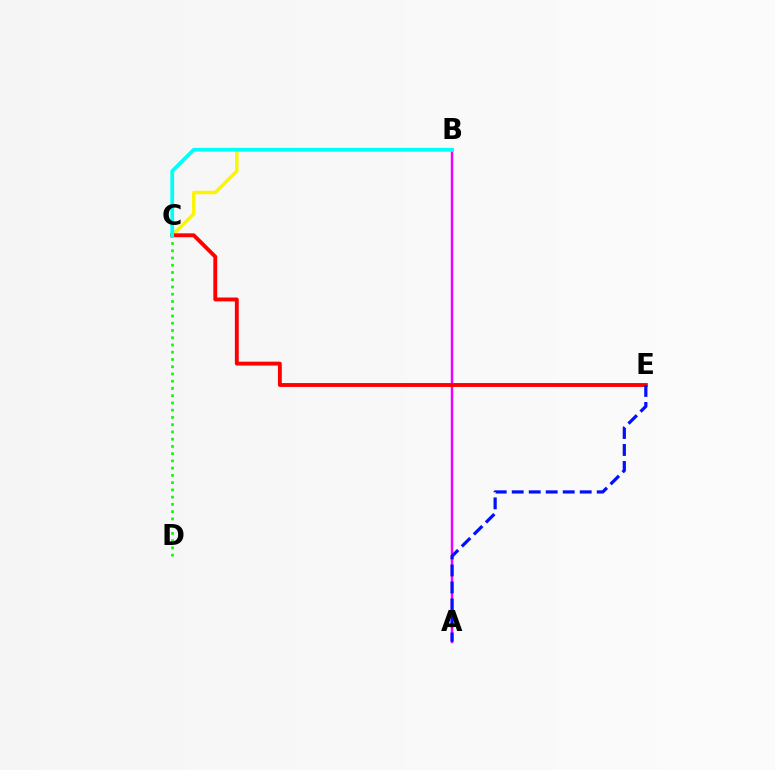{('A', 'B'): [{'color': '#ee00ff', 'line_style': 'solid', 'thickness': 1.78}], ('B', 'C'): [{'color': '#fcf500', 'line_style': 'solid', 'thickness': 2.5}, {'color': '#00fff6', 'line_style': 'solid', 'thickness': 2.69}], ('C', 'E'): [{'color': '#ff0000', 'line_style': 'solid', 'thickness': 2.79}], ('A', 'E'): [{'color': '#0010ff', 'line_style': 'dashed', 'thickness': 2.31}], ('C', 'D'): [{'color': '#08ff00', 'line_style': 'dotted', 'thickness': 1.97}]}